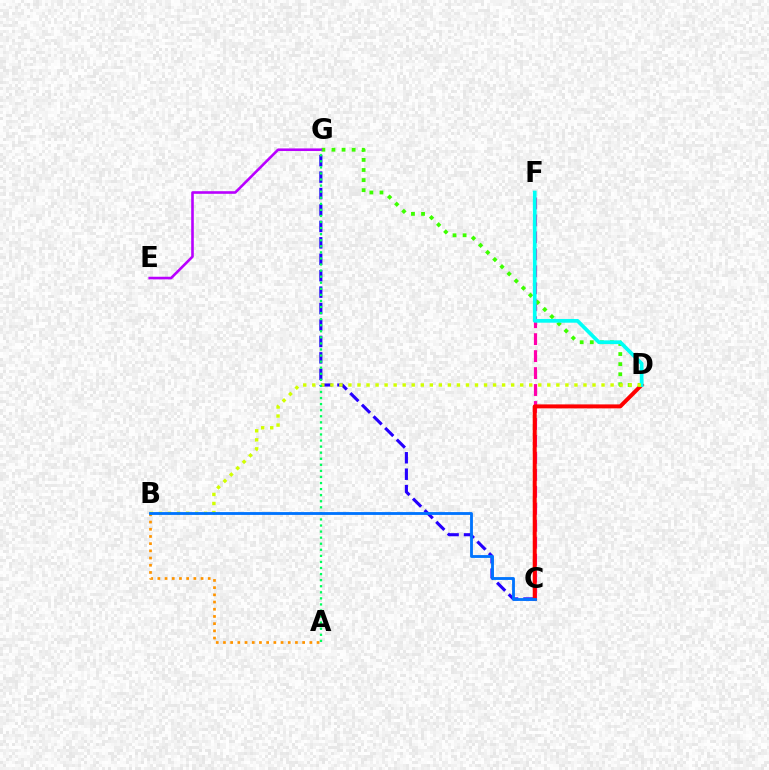{('C', 'G'): [{'color': '#2500ff', 'line_style': 'dashed', 'thickness': 2.23}], ('A', 'B'): [{'color': '#ff9400', 'line_style': 'dotted', 'thickness': 1.96}], ('C', 'F'): [{'color': '#ff00ac', 'line_style': 'dashed', 'thickness': 2.3}], ('C', 'D'): [{'color': '#ff0000', 'line_style': 'solid', 'thickness': 2.87}], ('D', 'G'): [{'color': '#3dff00', 'line_style': 'dotted', 'thickness': 2.74}], ('D', 'F'): [{'color': '#00fff6', 'line_style': 'solid', 'thickness': 2.68}], ('B', 'D'): [{'color': '#d1ff00', 'line_style': 'dotted', 'thickness': 2.46}], ('E', 'G'): [{'color': '#b900ff', 'line_style': 'solid', 'thickness': 1.88}], ('A', 'G'): [{'color': '#00ff5c', 'line_style': 'dotted', 'thickness': 1.65}], ('B', 'C'): [{'color': '#0074ff', 'line_style': 'solid', 'thickness': 2.04}]}